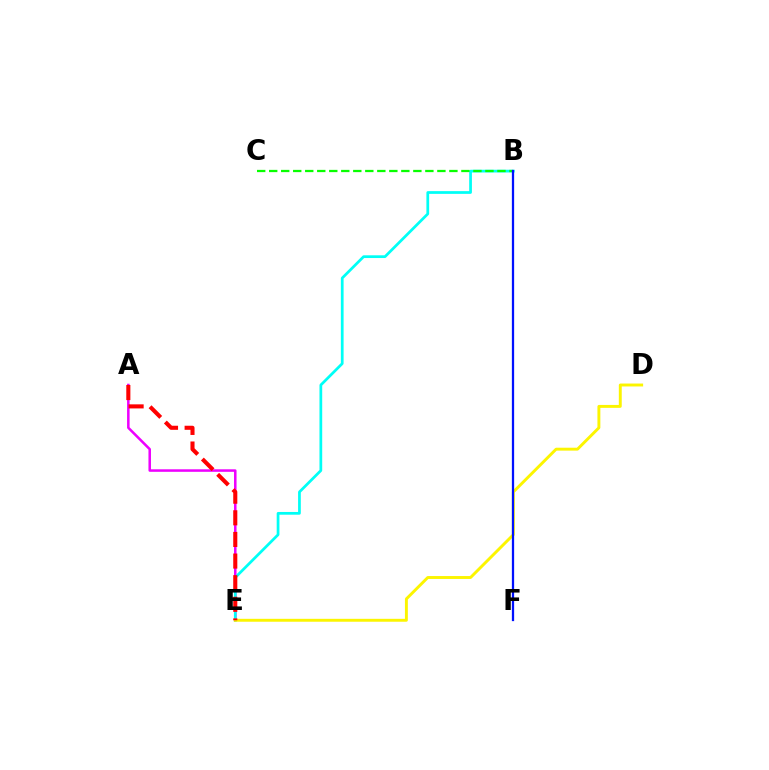{('A', 'E'): [{'color': '#ee00ff', 'line_style': 'solid', 'thickness': 1.82}, {'color': '#ff0000', 'line_style': 'dashed', 'thickness': 2.94}], ('B', 'E'): [{'color': '#00fff6', 'line_style': 'solid', 'thickness': 1.97}], ('D', 'E'): [{'color': '#fcf500', 'line_style': 'solid', 'thickness': 2.1}], ('B', 'C'): [{'color': '#08ff00', 'line_style': 'dashed', 'thickness': 1.63}], ('B', 'F'): [{'color': '#0010ff', 'line_style': 'solid', 'thickness': 1.63}]}